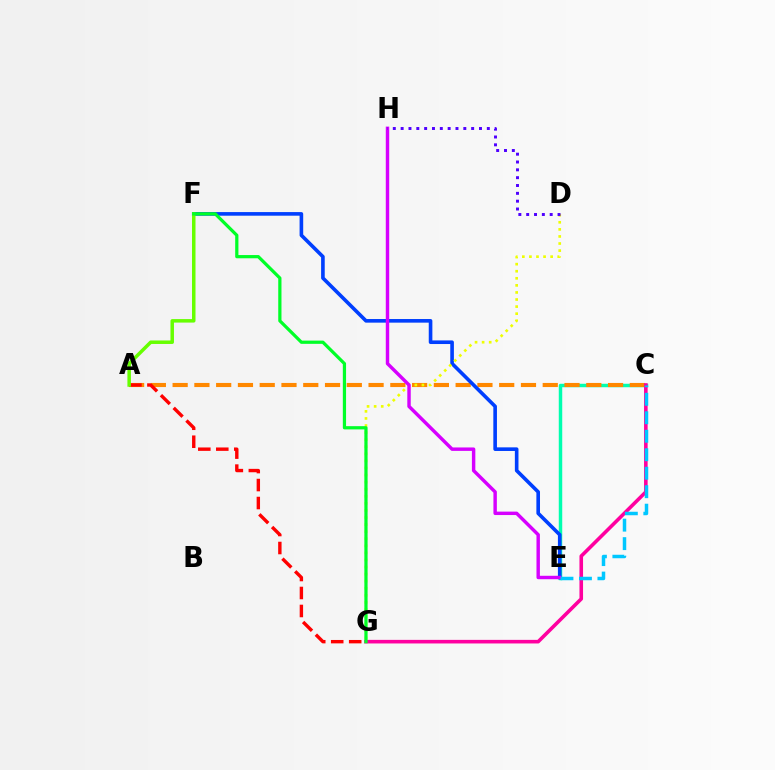{('C', 'E'): [{'color': '#00ffaf', 'line_style': 'solid', 'thickness': 2.49}, {'color': '#00c7ff', 'line_style': 'dashed', 'thickness': 2.51}], ('A', 'C'): [{'color': '#ff8800', 'line_style': 'dashed', 'thickness': 2.96}], ('E', 'F'): [{'color': '#003fff', 'line_style': 'solid', 'thickness': 2.61}], ('D', 'G'): [{'color': '#eeff00', 'line_style': 'dotted', 'thickness': 1.92}], ('A', 'G'): [{'color': '#ff0000', 'line_style': 'dashed', 'thickness': 2.44}], ('C', 'G'): [{'color': '#ff00a0', 'line_style': 'solid', 'thickness': 2.58}], ('A', 'F'): [{'color': '#66ff00', 'line_style': 'solid', 'thickness': 2.52}], ('E', 'H'): [{'color': '#d600ff', 'line_style': 'solid', 'thickness': 2.47}], ('F', 'G'): [{'color': '#00ff27', 'line_style': 'solid', 'thickness': 2.33}], ('D', 'H'): [{'color': '#4f00ff', 'line_style': 'dotted', 'thickness': 2.13}]}